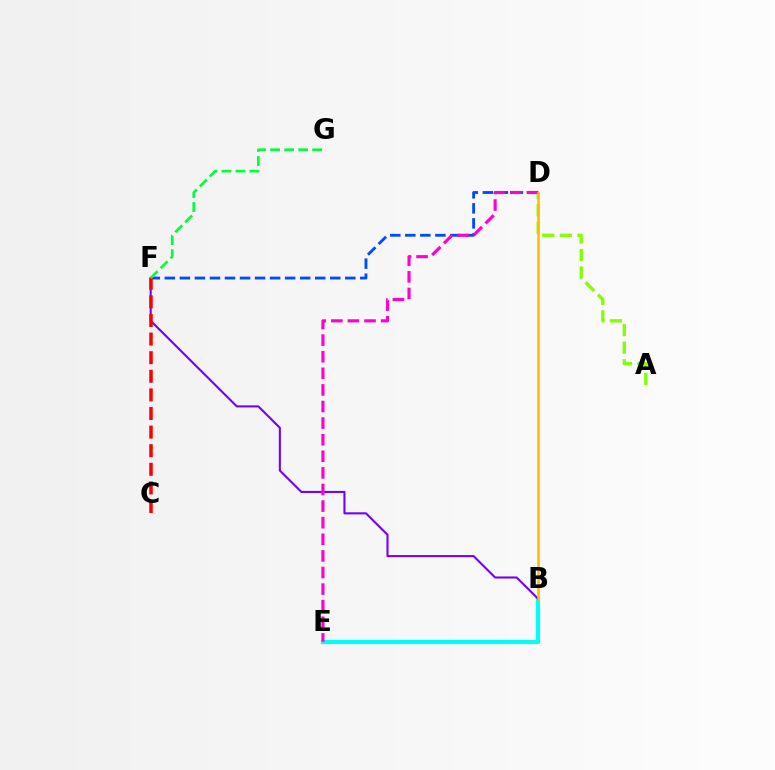{('D', 'F'): [{'color': '#004bff', 'line_style': 'dashed', 'thickness': 2.04}], ('A', 'D'): [{'color': '#84ff00', 'line_style': 'dashed', 'thickness': 2.39}], ('B', 'E'): [{'color': '#00fff6', 'line_style': 'solid', 'thickness': 2.99}], ('B', 'F'): [{'color': '#7200ff', 'line_style': 'solid', 'thickness': 1.5}], ('D', 'E'): [{'color': '#ff00cf', 'line_style': 'dashed', 'thickness': 2.25}], ('B', 'D'): [{'color': '#ffbd00', 'line_style': 'solid', 'thickness': 1.86}], ('C', 'F'): [{'color': '#ff0000', 'line_style': 'dashed', 'thickness': 2.53}], ('F', 'G'): [{'color': '#00ff39', 'line_style': 'dashed', 'thickness': 1.9}]}